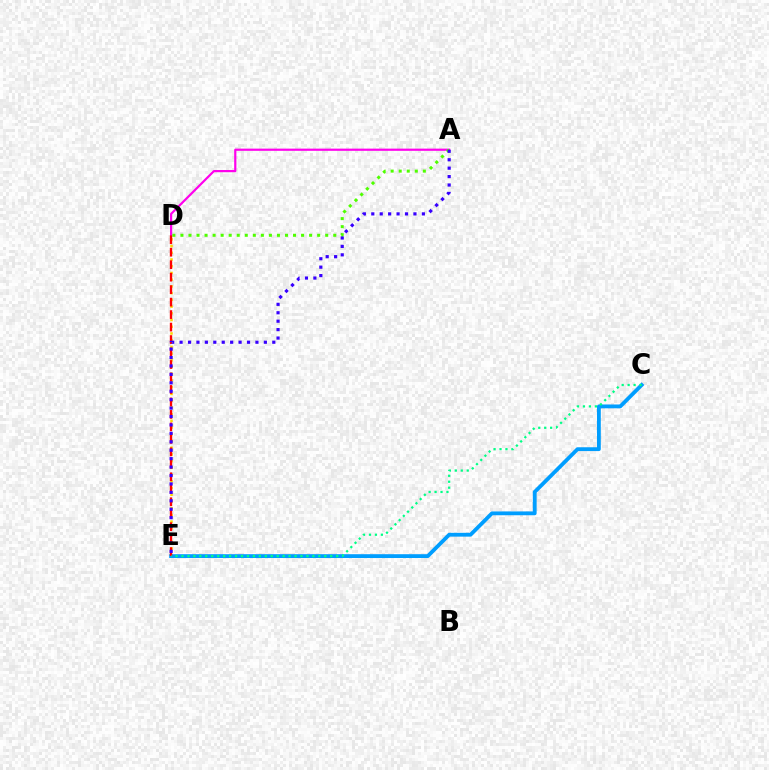{('D', 'E'): [{'color': '#ffd500', 'line_style': 'dotted', 'thickness': 1.83}, {'color': '#ff0000', 'line_style': 'dashed', 'thickness': 1.69}], ('A', 'D'): [{'color': '#ff00ed', 'line_style': 'solid', 'thickness': 1.58}, {'color': '#4fff00', 'line_style': 'dotted', 'thickness': 2.19}], ('C', 'E'): [{'color': '#009eff', 'line_style': 'solid', 'thickness': 2.75}, {'color': '#00ff86', 'line_style': 'dotted', 'thickness': 1.62}], ('A', 'E'): [{'color': '#3700ff', 'line_style': 'dotted', 'thickness': 2.29}]}